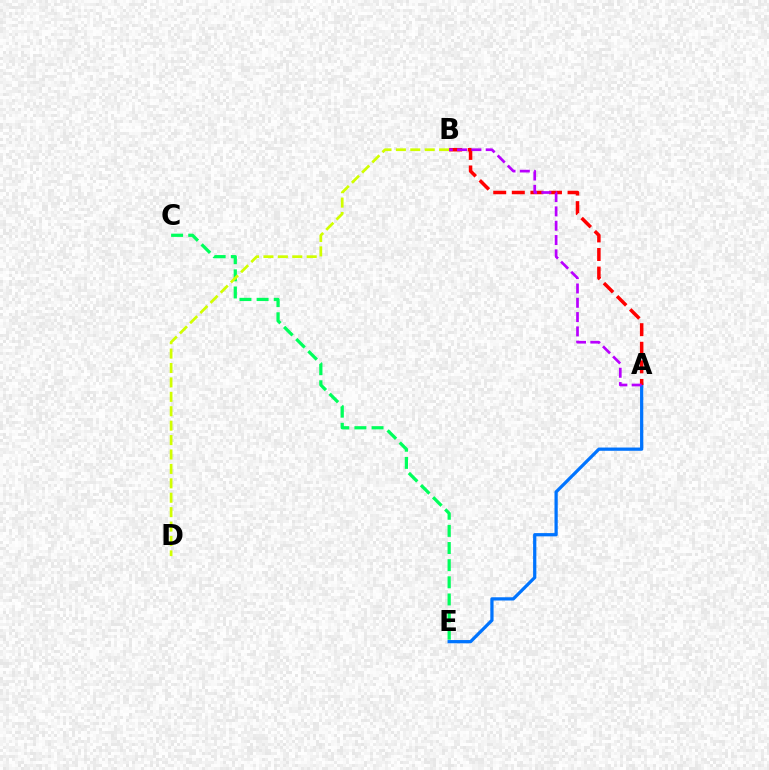{('C', 'E'): [{'color': '#00ff5c', 'line_style': 'dashed', 'thickness': 2.33}], ('A', 'E'): [{'color': '#0074ff', 'line_style': 'solid', 'thickness': 2.33}], ('A', 'B'): [{'color': '#ff0000', 'line_style': 'dashed', 'thickness': 2.52}, {'color': '#b900ff', 'line_style': 'dashed', 'thickness': 1.95}], ('B', 'D'): [{'color': '#d1ff00', 'line_style': 'dashed', 'thickness': 1.96}]}